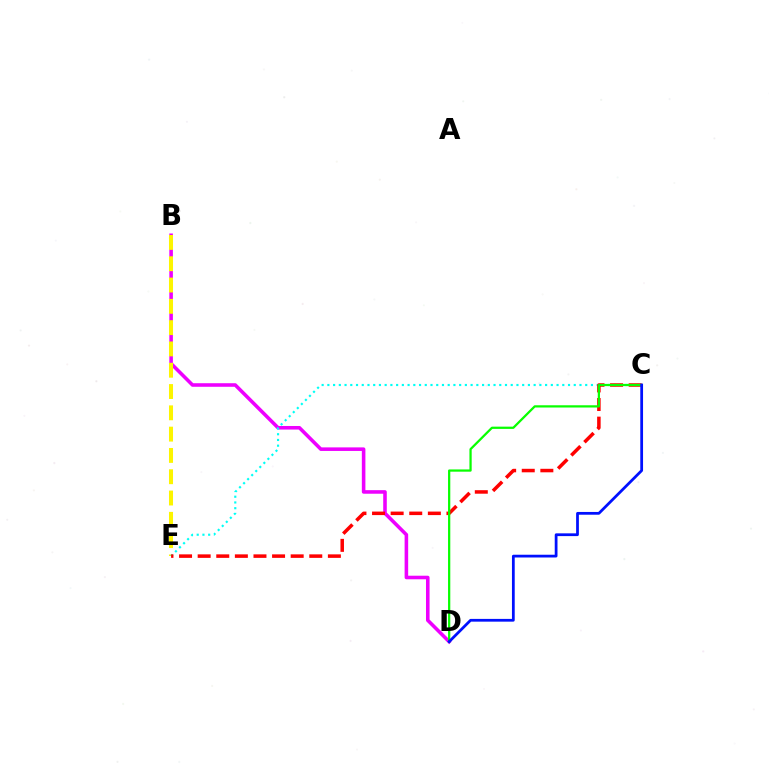{('B', 'D'): [{'color': '#ee00ff', 'line_style': 'solid', 'thickness': 2.57}], ('B', 'E'): [{'color': '#fcf500', 'line_style': 'dashed', 'thickness': 2.89}], ('C', 'E'): [{'color': '#00fff6', 'line_style': 'dotted', 'thickness': 1.56}, {'color': '#ff0000', 'line_style': 'dashed', 'thickness': 2.53}], ('C', 'D'): [{'color': '#08ff00', 'line_style': 'solid', 'thickness': 1.62}, {'color': '#0010ff', 'line_style': 'solid', 'thickness': 1.99}]}